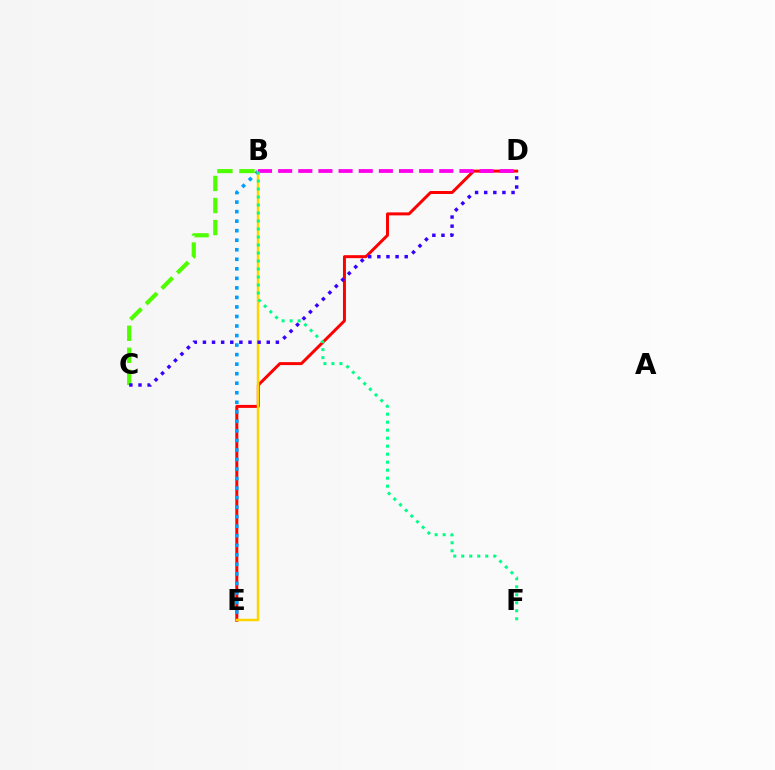{('D', 'E'): [{'color': '#ff0000', 'line_style': 'solid', 'thickness': 2.15}], ('B', 'E'): [{'color': '#009eff', 'line_style': 'dotted', 'thickness': 2.59}, {'color': '#ffd500', 'line_style': 'solid', 'thickness': 1.77}], ('B', 'C'): [{'color': '#4fff00', 'line_style': 'dashed', 'thickness': 2.99}], ('C', 'D'): [{'color': '#3700ff', 'line_style': 'dotted', 'thickness': 2.48}], ('B', 'D'): [{'color': '#ff00ed', 'line_style': 'dashed', 'thickness': 2.74}], ('B', 'F'): [{'color': '#00ff86', 'line_style': 'dotted', 'thickness': 2.17}]}